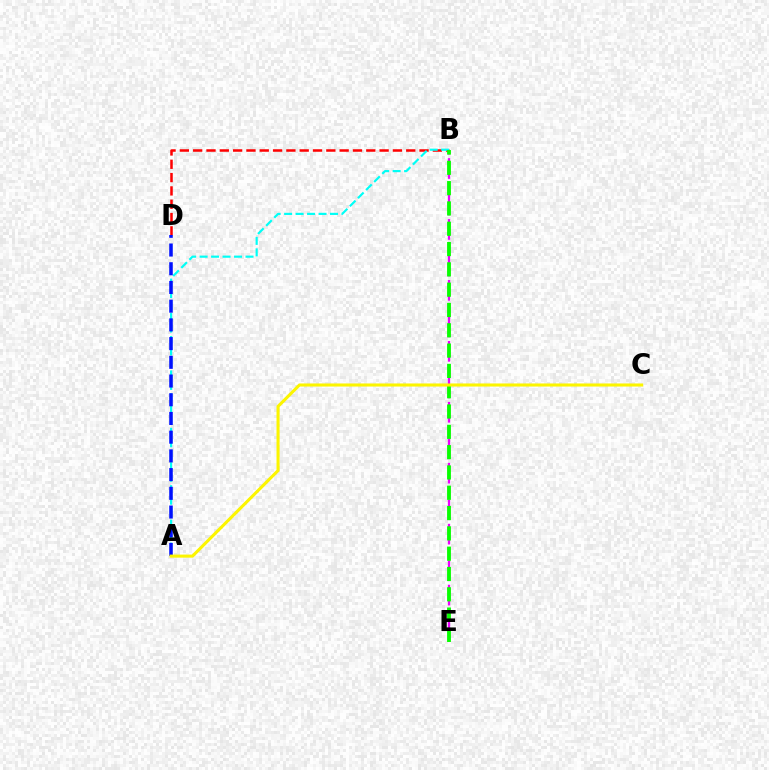{('B', 'E'): [{'color': '#ee00ff', 'line_style': 'dashed', 'thickness': 1.66}, {'color': '#08ff00', 'line_style': 'dashed', 'thickness': 2.76}], ('B', 'D'): [{'color': '#ff0000', 'line_style': 'dashed', 'thickness': 1.81}], ('A', 'B'): [{'color': '#00fff6', 'line_style': 'dashed', 'thickness': 1.56}], ('A', 'D'): [{'color': '#0010ff', 'line_style': 'dashed', 'thickness': 2.54}], ('A', 'C'): [{'color': '#fcf500', 'line_style': 'solid', 'thickness': 2.22}]}